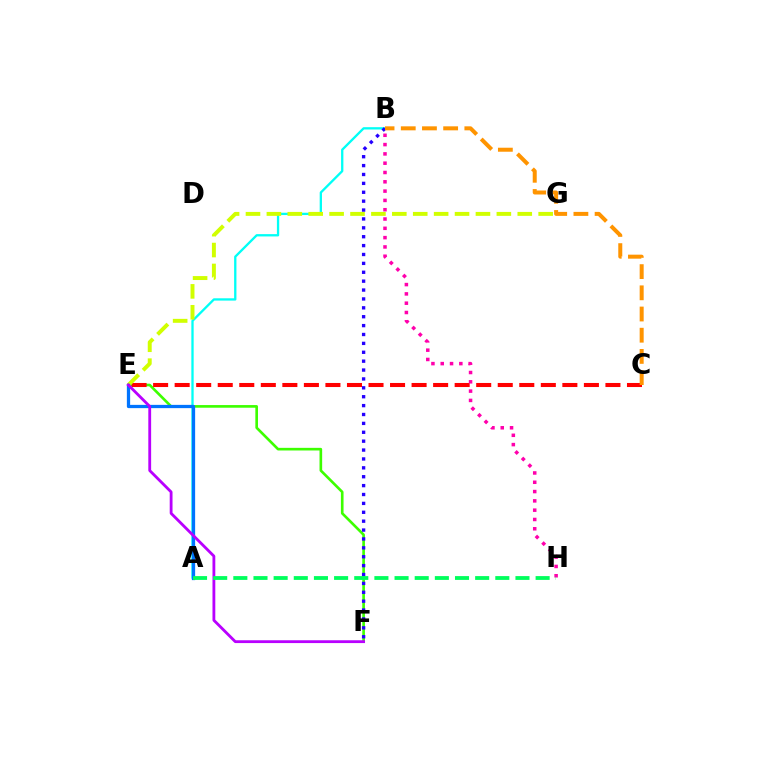{('E', 'F'): [{'color': '#3dff00', 'line_style': 'solid', 'thickness': 1.9}, {'color': '#b900ff', 'line_style': 'solid', 'thickness': 2.03}], ('A', 'B'): [{'color': '#00fff6', 'line_style': 'solid', 'thickness': 1.66}], ('C', 'E'): [{'color': '#ff0000', 'line_style': 'dashed', 'thickness': 2.93}], ('E', 'G'): [{'color': '#d1ff00', 'line_style': 'dashed', 'thickness': 2.84}], ('B', 'F'): [{'color': '#2500ff', 'line_style': 'dotted', 'thickness': 2.42}], ('A', 'E'): [{'color': '#0074ff', 'line_style': 'solid', 'thickness': 2.35}], ('B', 'H'): [{'color': '#ff00ac', 'line_style': 'dotted', 'thickness': 2.53}], ('B', 'C'): [{'color': '#ff9400', 'line_style': 'dashed', 'thickness': 2.88}], ('A', 'H'): [{'color': '#00ff5c', 'line_style': 'dashed', 'thickness': 2.74}]}